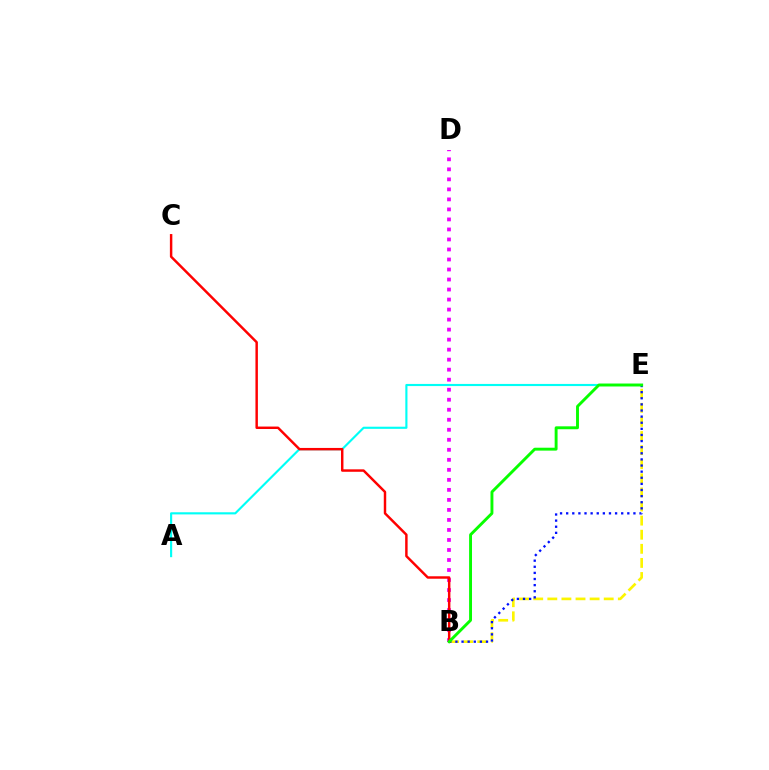{('A', 'E'): [{'color': '#00fff6', 'line_style': 'solid', 'thickness': 1.54}], ('B', 'D'): [{'color': '#ee00ff', 'line_style': 'dotted', 'thickness': 2.72}], ('B', 'E'): [{'color': '#fcf500', 'line_style': 'dashed', 'thickness': 1.92}, {'color': '#0010ff', 'line_style': 'dotted', 'thickness': 1.66}, {'color': '#08ff00', 'line_style': 'solid', 'thickness': 2.09}], ('B', 'C'): [{'color': '#ff0000', 'line_style': 'solid', 'thickness': 1.77}]}